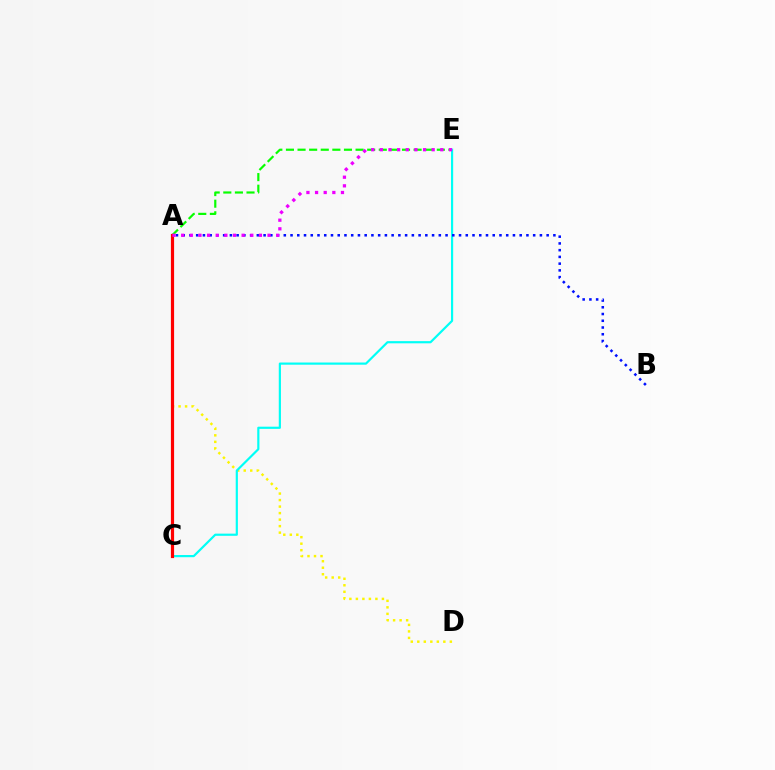{('A', 'E'): [{'color': '#08ff00', 'line_style': 'dashed', 'thickness': 1.58}, {'color': '#ee00ff', 'line_style': 'dotted', 'thickness': 2.35}], ('A', 'D'): [{'color': '#fcf500', 'line_style': 'dotted', 'thickness': 1.77}], ('C', 'E'): [{'color': '#00fff6', 'line_style': 'solid', 'thickness': 1.57}], ('A', 'C'): [{'color': '#ff0000', 'line_style': 'solid', 'thickness': 2.3}], ('A', 'B'): [{'color': '#0010ff', 'line_style': 'dotted', 'thickness': 1.83}]}